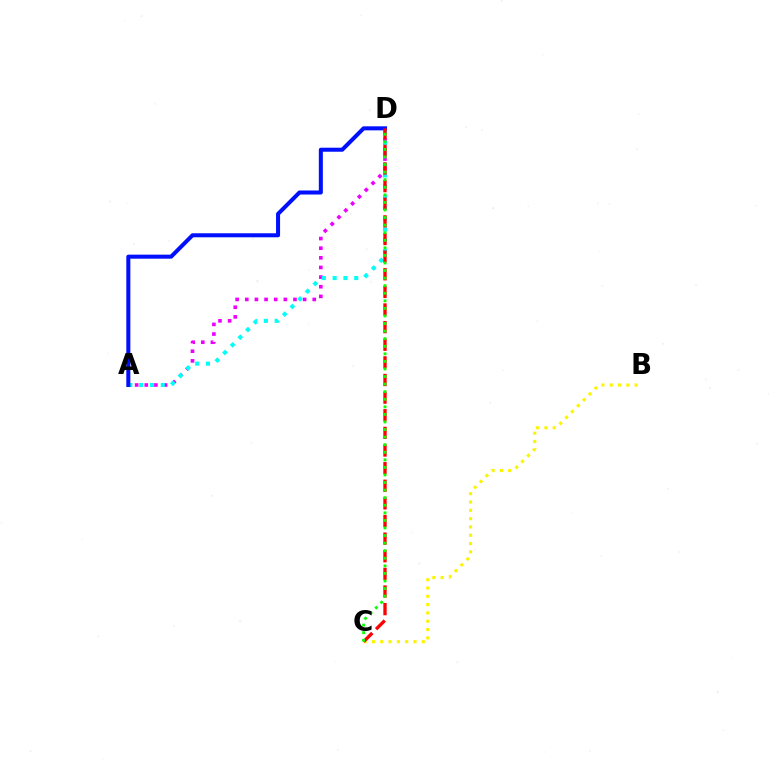{('A', 'D'): [{'color': '#ee00ff', 'line_style': 'dotted', 'thickness': 2.62}, {'color': '#00fff6', 'line_style': 'dotted', 'thickness': 2.94}, {'color': '#0010ff', 'line_style': 'solid', 'thickness': 2.9}], ('B', 'C'): [{'color': '#fcf500', 'line_style': 'dotted', 'thickness': 2.26}], ('C', 'D'): [{'color': '#ff0000', 'line_style': 'dashed', 'thickness': 2.39}, {'color': '#08ff00', 'line_style': 'dotted', 'thickness': 2.06}]}